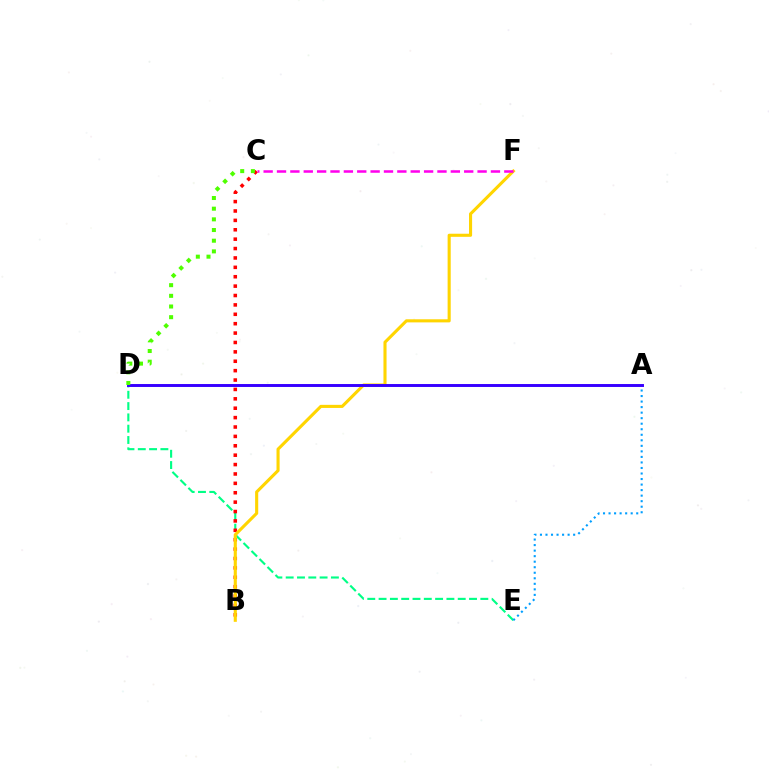{('D', 'E'): [{'color': '#00ff86', 'line_style': 'dashed', 'thickness': 1.54}], ('B', 'C'): [{'color': '#ff0000', 'line_style': 'dotted', 'thickness': 2.55}], ('B', 'F'): [{'color': '#ffd500', 'line_style': 'solid', 'thickness': 2.23}], ('C', 'F'): [{'color': '#ff00ed', 'line_style': 'dashed', 'thickness': 1.82}], ('A', 'E'): [{'color': '#009eff', 'line_style': 'dotted', 'thickness': 1.5}], ('A', 'D'): [{'color': '#3700ff', 'line_style': 'solid', 'thickness': 2.11}], ('C', 'D'): [{'color': '#4fff00', 'line_style': 'dotted', 'thickness': 2.9}]}